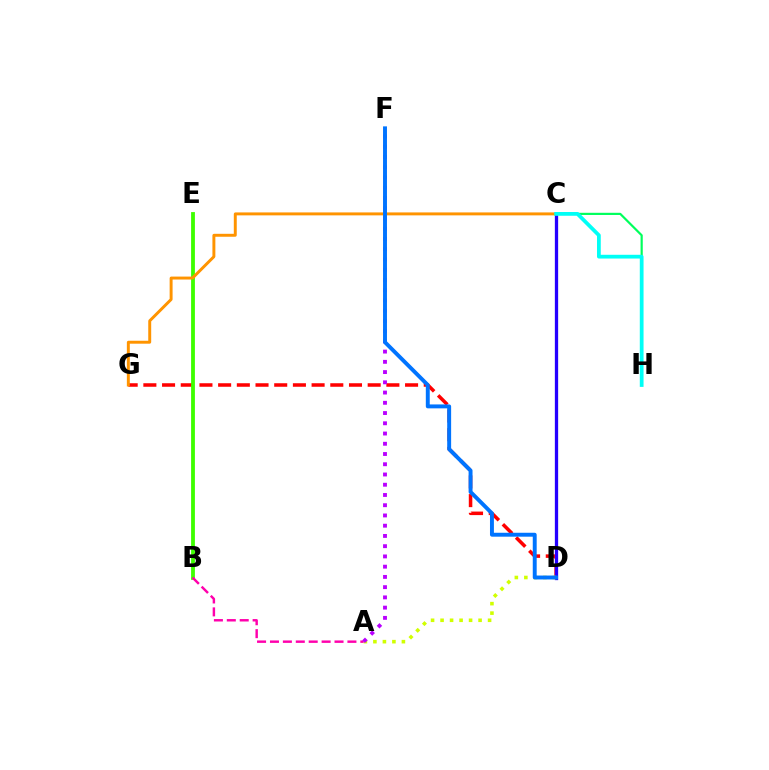{('C', 'H'): [{'color': '#00ff5c', 'line_style': 'solid', 'thickness': 1.57}, {'color': '#00fff6', 'line_style': 'solid', 'thickness': 2.71}], ('D', 'G'): [{'color': '#ff0000', 'line_style': 'dashed', 'thickness': 2.54}], ('B', 'E'): [{'color': '#3dff00', 'line_style': 'solid', 'thickness': 2.74}], ('C', 'D'): [{'color': '#2500ff', 'line_style': 'solid', 'thickness': 2.37}], ('A', 'D'): [{'color': '#d1ff00', 'line_style': 'dotted', 'thickness': 2.58}], ('C', 'G'): [{'color': '#ff9400', 'line_style': 'solid', 'thickness': 2.12}], ('A', 'B'): [{'color': '#ff00ac', 'line_style': 'dashed', 'thickness': 1.75}], ('A', 'F'): [{'color': '#b900ff', 'line_style': 'dotted', 'thickness': 2.78}], ('D', 'F'): [{'color': '#0074ff', 'line_style': 'solid', 'thickness': 2.83}]}